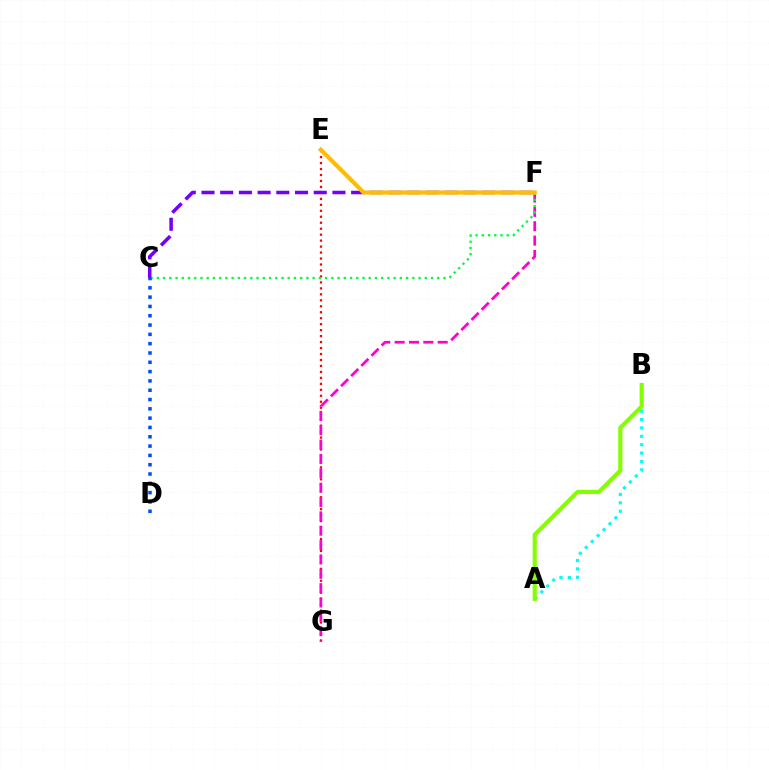{('E', 'G'): [{'color': '#ff0000', 'line_style': 'dotted', 'thickness': 1.62}], ('F', 'G'): [{'color': '#ff00cf', 'line_style': 'dashed', 'thickness': 1.95}], ('C', 'F'): [{'color': '#00ff39', 'line_style': 'dotted', 'thickness': 1.69}, {'color': '#7200ff', 'line_style': 'dashed', 'thickness': 2.54}], ('A', 'B'): [{'color': '#00fff6', 'line_style': 'dotted', 'thickness': 2.28}, {'color': '#84ff00', 'line_style': 'solid', 'thickness': 2.98}], ('C', 'D'): [{'color': '#004bff', 'line_style': 'dotted', 'thickness': 2.53}], ('E', 'F'): [{'color': '#ffbd00', 'line_style': 'solid', 'thickness': 3.0}]}